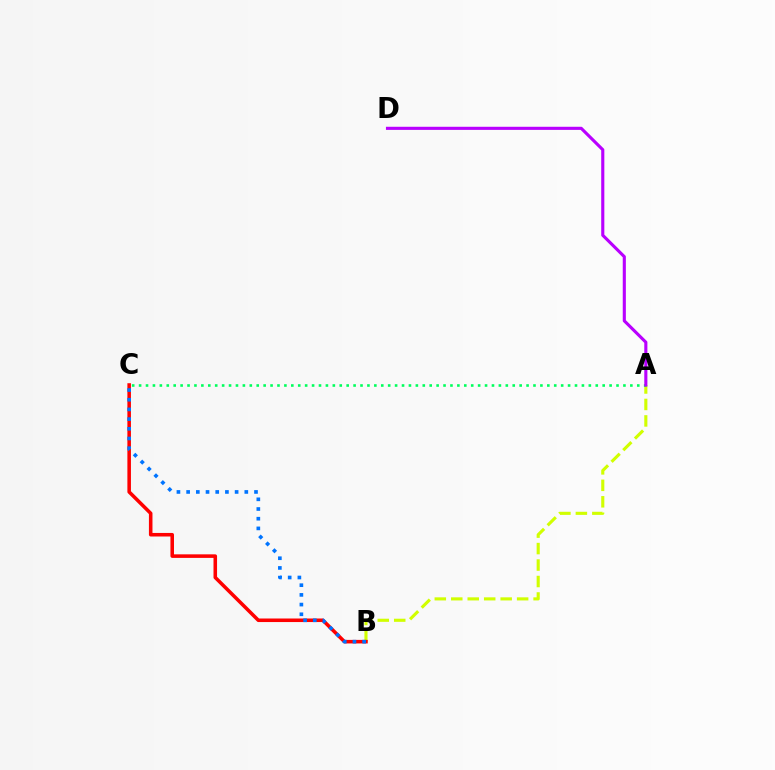{('A', 'B'): [{'color': '#d1ff00', 'line_style': 'dashed', 'thickness': 2.24}], ('A', 'C'): [{'color': '#00ff5c', 'line_style': 'dotted', 'thickness': 1.88}], ('B', 'C'): [{'color': '#ff0000', 'line_style': 'solid', 'thickness': 2.56}, {'color': '#0074ff', 'line_style': 'dotted', 'thickness': 2.63}], ('A', 'D'): [{'color': '#b900ff', 'line_style': 'solid', 'thickness': 2.24}]}